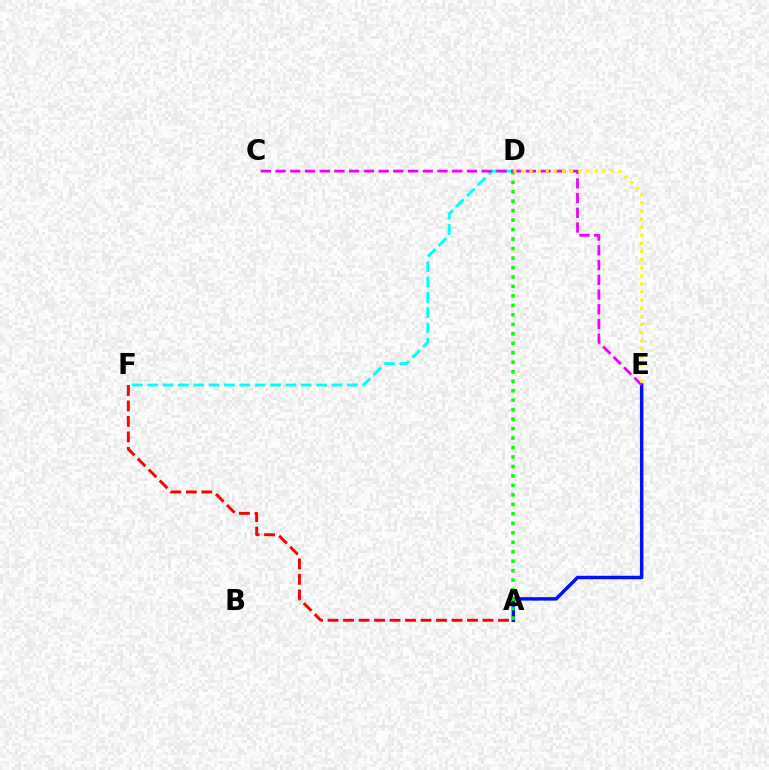{('D', 'F'): [{'color': '#00fff6', 'line_style': 'dashed', 'thickness': 2.09}], ('A', 'F'): [{'color': '#ff0000', 'line_style': 'dashed', 'thickness': 2.11}], ('A', 'E'): [{'color': '#0010ff', 'line_style': 'solid', 'thickness': 2.5}], ('A', 'D'): [{'color': '#08ff00', 'line_style': 'dotted', 'thickness': 2.57}], ('C', 'E'): [{'color': '#ee00ff', 'line_style': 'dashed', 'thickness': 2.0}], ('D', 'E'): [{'color': '#fcf500', 'line_style': 'dotted', 'thickness': 2.2}]}